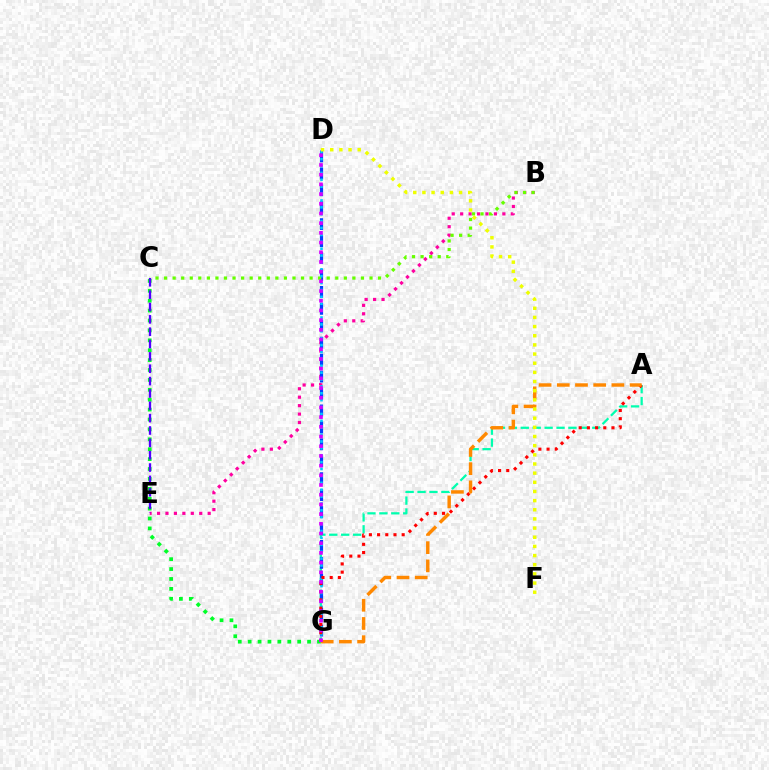{('A', 'G'): [{'color': '#00ffaf', 'line_style': 'dashed', 'thickness': 1.62}, {'color': '#ff0000', 'line_style': 'dotted', 'thickness': 2.23}, {'color': '#ff8800', 'line_style': 'dashed', 'thickness': 2.47}], ('B', 'E'): [{'color': '#ff00a0', 'line_style': 'dotted', 'thickness': 2.29}], ('D', 'G'): [{'color': '#003fff', 'line_style': 'dashed', 'thickness': 2.3}, {'color': '#00c7ff', 'line_style': 'dotted', 'thickness': 1.87}, {'color': '#d600ff', 'line_style': 'dotted', 'thickness': 2.63}], ('C', 'G'): [{'color': '#00ff27', 'line_style': 'dotted', 'thickness': 2.69}], ('B', 'C'): [{'color': '#66ff00', 'line_style': 'dotted', 'thickness': 2.33}], ('C', 'E'): [{'color': '#4f00ff', 'line_style': 'dashed', 'thickness': 1.68}], ('D', 'F'): [{'color': '#eeff00', 'line_style': 'dotted', 'thickness': 2.49}]}